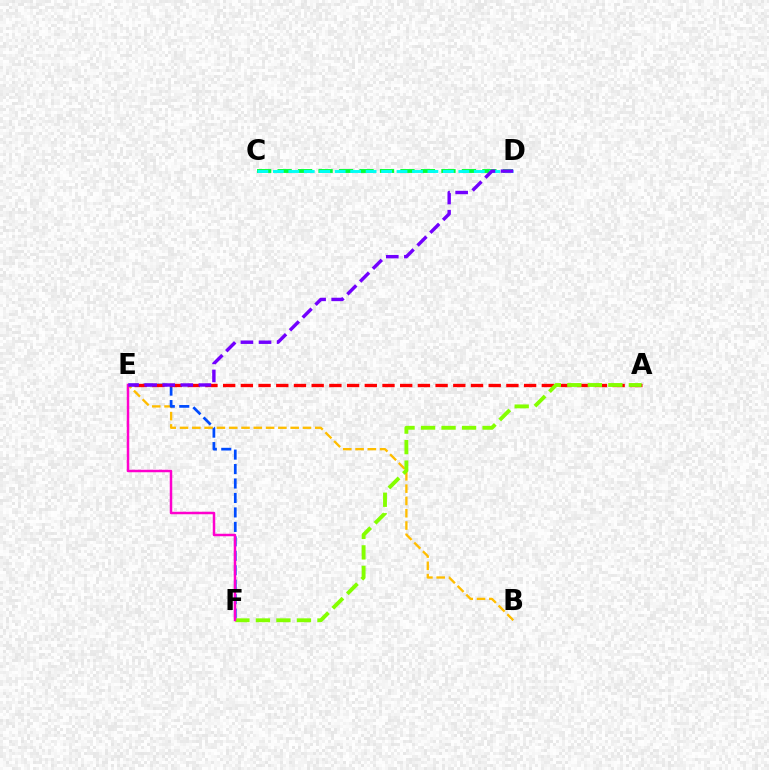{('C', 'D'): [{'color': '#00ff39', 'line_style': 'dashed', 'thickness': 2.78}, {'color': '#00fff6', 'line_style': 'dashed', 'thickness': 2.1}], ('B', 'E'): [{'color': '#ffbd00', 'line_style': 'dashed', 'thickness': 1.67}], ('E', 'F'): [{'color': '#004bff', 'line_style': 'dashed', 'thickness': 1.96}, {'color': '#ff00cf', 'line_style': 'solid', 'thickness': 1.79}], ('A', 'E'): [{'color': '#ff0000', 'line_style': 'dashed', 'thickness': 2.4}], ('A', 'F'): [{'color': '#84ff00', 'line_style': 'dashed', 'thickness': 2.78}], ('D', 'E'): [{'color': '#7200ff', 'line_style': 'dashed', 'thickness': 2.46}]}